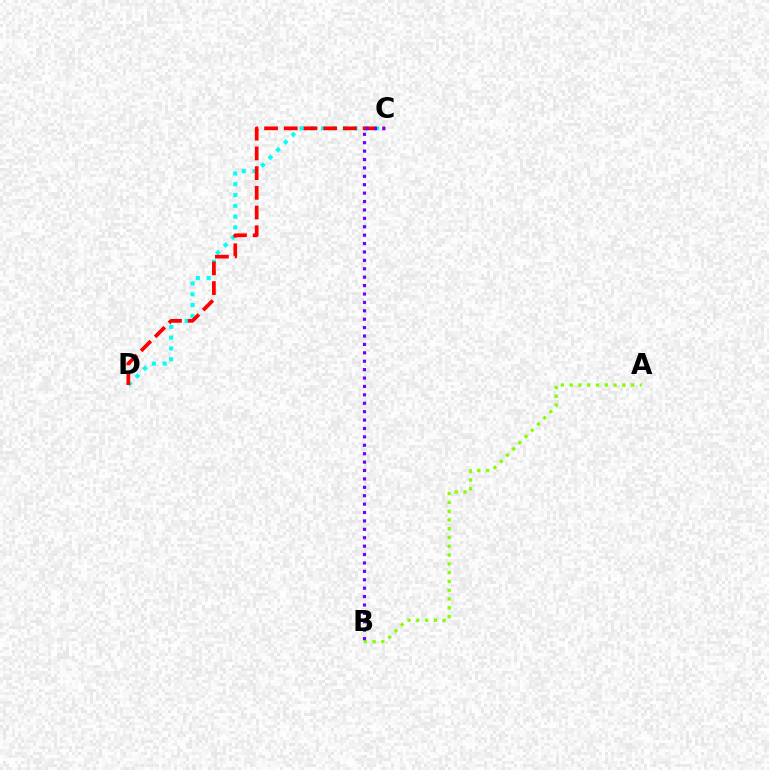{('C', 'D'): [{'color': '#00fff6', 'line_style': 'dotted', 'thickness': 2.93}, {'color': '#ff0000', 'line_style': 'dashed', 'thickness': 2.68}], ('A', 'B'): [{'color': '#84ff00', 'line_style': 'dotted', 'thickness': 2.38}], ('B', 'C'): [{'color': '#7200ff', 'line_style': 'dotted', 'thickness': 2.28}]}